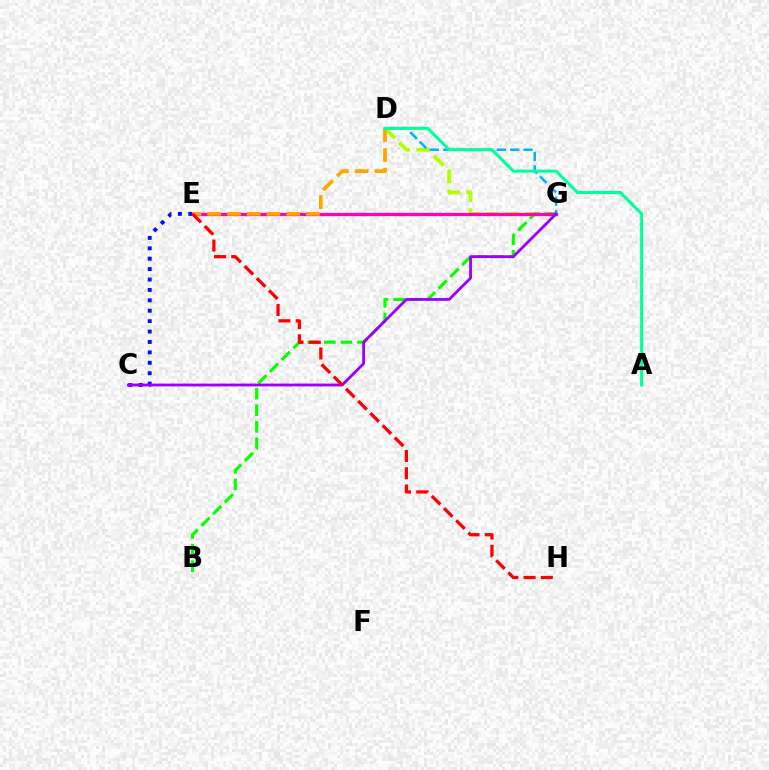{('D', 'G'): [{'color': '#b3ff00', 'line_style': 'dashed', 'thickness': 2.72}, {'color': '#00b5ff', 'line_style': 'dashed', 'thickness': 1.82}], ('B', 'G'): [{'color': '#08ff00', 'line_style': 'dashed', 'thickness': 2.25}], ('E', 'G'): [{'color': '#ff00bd', 'line_style': 'solid', 'thickness': 2.35}], ('C', 'E'): [{'color': '#0010ff', 'line_style': 'dotted', 'thickness': 2.83}], ('C', 'G'): [{'color': '#9b00ff', 'line_style': 'solid', 'thickness': 2.02}], ('D', 'E'): [{'color': '#ffa500', 'line_style': 'dashed', 'thickness': 2.68}], ('E', 'H'): [{'color': '#ff0000', 'line_style': 'dashed', 'thickness': 2.34}], ('A', 'D'): [{'color': '#00ff9d', 'line_style': 'solid', 'thickness': 2.22}]}